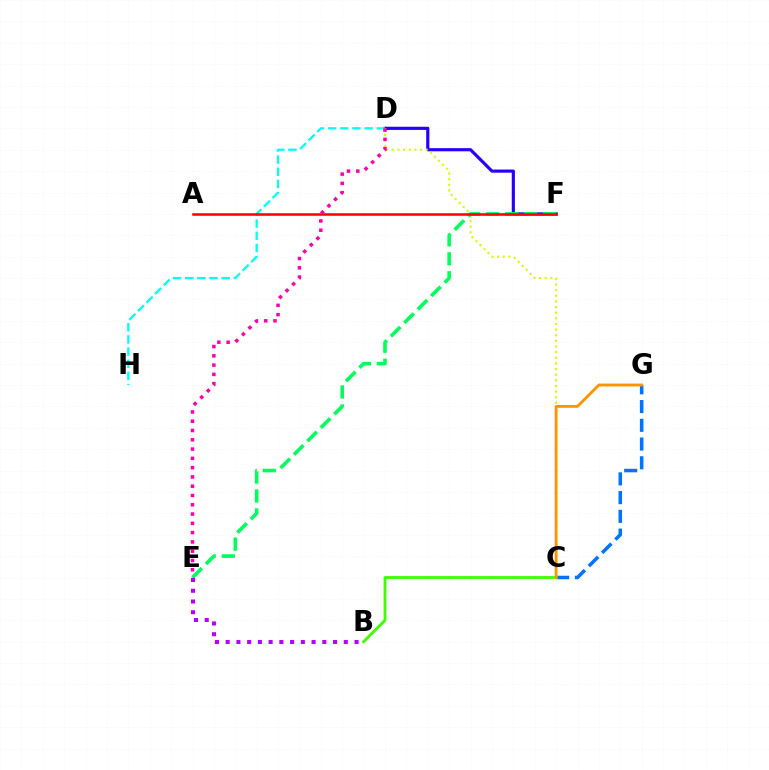{('D', 'F'): [{'color': '#2500ff', 'line_style': 'solid', 'thickness': 2.28}], ('C', 'D'): [{'color': '#d1ff00', 'line_style': 'dotted', 'thickness': 1.53}], ('C', 'G'): [{'color': '#0074ff', 'line_style': 'dashed', 'thickness': 2.55}, {'color': '#ff9400', 'line_style': 'solid', 'thickness': 2.05}], ('B', 'C'): [{'color': '#3dff00', 'line_style': 'solid', 'thickness': 2.02}], ('E', 'F'): [{'color': '#00ff5c', 'line_style': 'dashed', 'thickness': 2.58}], ('D', 'H'): [{'color': '#00fff6', 'line_style': 'dashed', 'thickness': 1.65}], ('B', 'E'): [{'color': '#b900ff', 'line_style': 'dotted', 'thickness': 2.92}], ('A', 'F'): [{'color': '#ff0000', 'line_style': 'solid', 'thickness': 1.84}], ('D', 'E'): [{'color': '#ff00ac', 'line_style': 'dotted', 'thickness': 2.52}]}